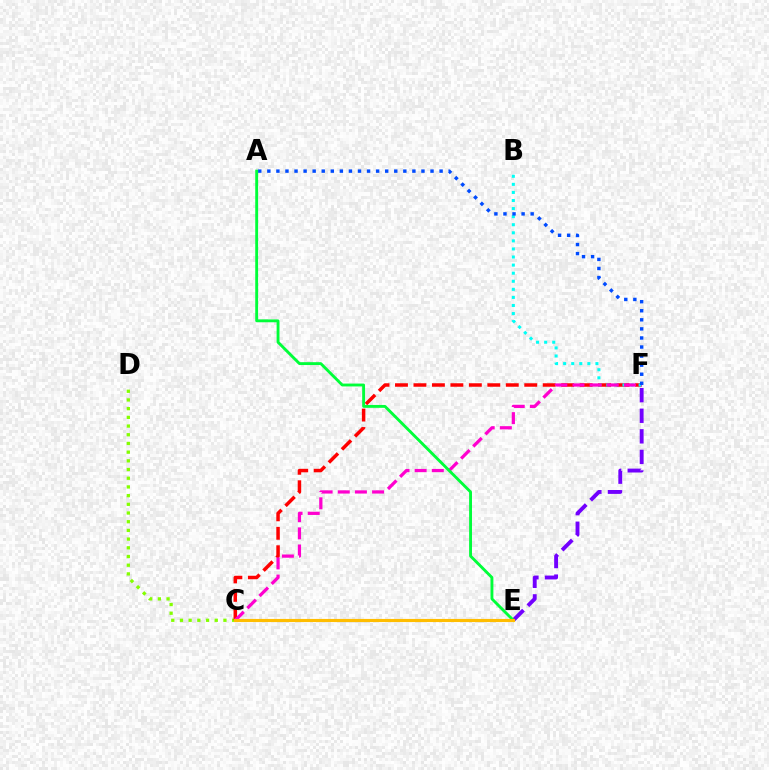{('C', 'D'): [{'color': '#84ff00', 'line_style': 'dotted', 'thickness': 2.36}], ('C', 'F'): [{'color': '#ff0000', 'line_style': 'dashed', 'thickness': 2.51}, {'color': '#ff00cf', 'line_style': 'dashed', 'thickness': 2.33}], ('B', 'F'): [{'color': '#00fff6', 'line_style': 'dotted', 'thickness': 2.19}], ('E', 'F'): [{'color': '#7200ff', 'line_style': 'dashed', 'thickness': 2.8}], ('A', 'F'): [{'color': '#004bff', 'line_style': 'dotted', 'thickness': 2.46}], ('A', 'E'): [{'color': '#00ff39', 'line_style': 'solid', 'thickness': 2.06}], ('C', 'E'): [{'color': '#ffbd00', 'line_style': 'solid', 'thickness': 2.25}]}